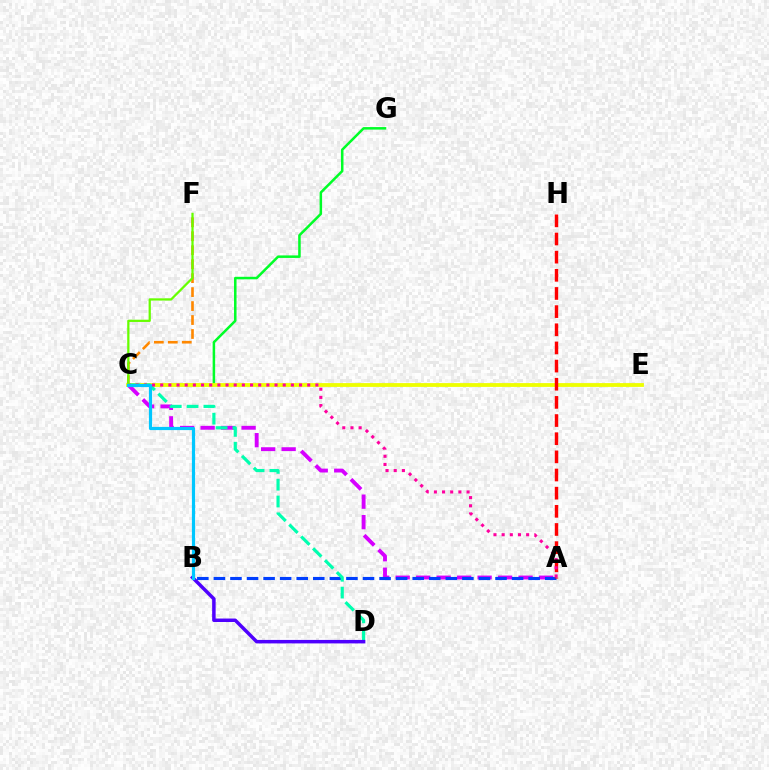{('C', 'G'): [{'color': '#00ff27', 'line_style': 'solid', 'thickness': 1.81}], ('C', 'F'): [{'color': '#ff8800', 'line_style': 'dashed', 'thickness': 1.9}, {'color': '#66ff00', 'line_style': 'solid', 'thickness': 1.62}], ('A', 'C'): [{'color': '#d600ff', 'line_style': 'dashed', 'thickness': 2.78}, {'color': '#ff00a0', 'line_style': 'dotted', 'thickness': 2.22}], ('C', 'E'): [{'color': '#eeff00', 'line_style': 'solid', 'thickness': 2.74}], ('A', 'B'): [{'color': '#003fff', 'line_style': 'dashed', 'thickness': 2.25}], ('C', 'D'): [{'color': '#00ffaf', 'line_style': 'dashed', 'thickness': 2.28}], ('B', 'D'): [{'color': '#4f00ff', 'line_style': 'solid', 'thickness': 2.51}], ('A', 'H'): [{'color': '#ff0000', 'line_style': 'dashed', 'thickness': 2.47}], ('B', 'C'): [{'color': '#00c7ff', 'line_style': 'solid', 'thickness': 2.3}]}